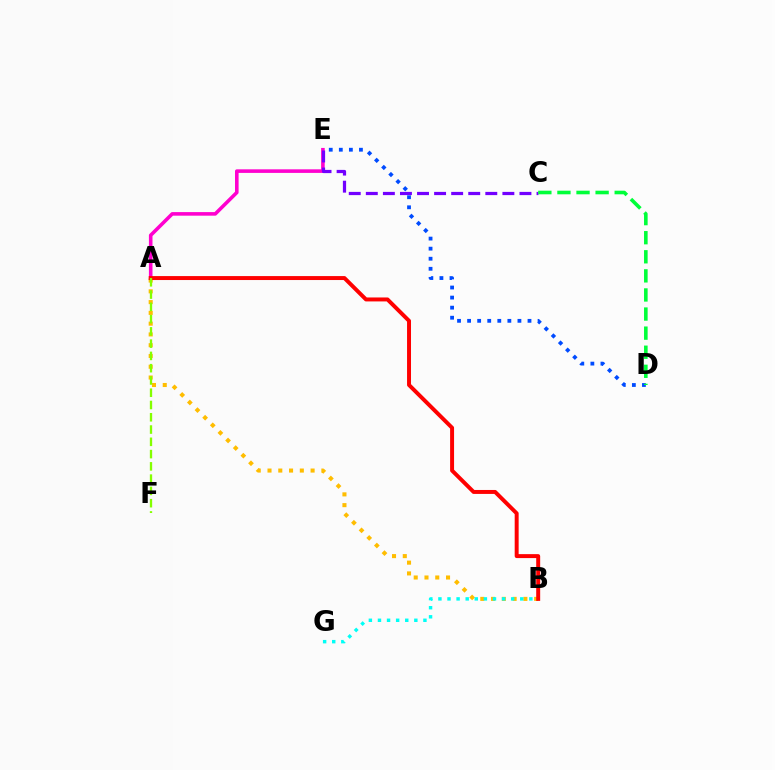{('A', 'B'): [{'color': '#ffbd00', 'line_style': 'dotted', 'thickness': 2.93}, {'color': '#ff0000', 'line_style': 'solid', 'thickness': 2.85}], ('A', 'E'): [{'color': '#ff00cf', 'line_style': 'solid', 'thickness': 2.58}], ('B', 'G'): [{'color': '#00fff6', 'line_style': 'dotted', 'thickness': 2.47}], ('C', 'E'): [{'color': '#7200ff', 'line_style': 'dashed', 'thickness': 2.32}], ('D', 'E'): [{'color': '#004bff', 'line_style': 'dotted', 'thickness': 2.73}], ('C', 'D'): [{'color': '#00ff39', 'line_style': 'dashed', 'thickness': 2.59}], ('A', 'F'): [{'color': '#84ff00', 'line_style': 'dashed', 'thickness': 1.67}]}